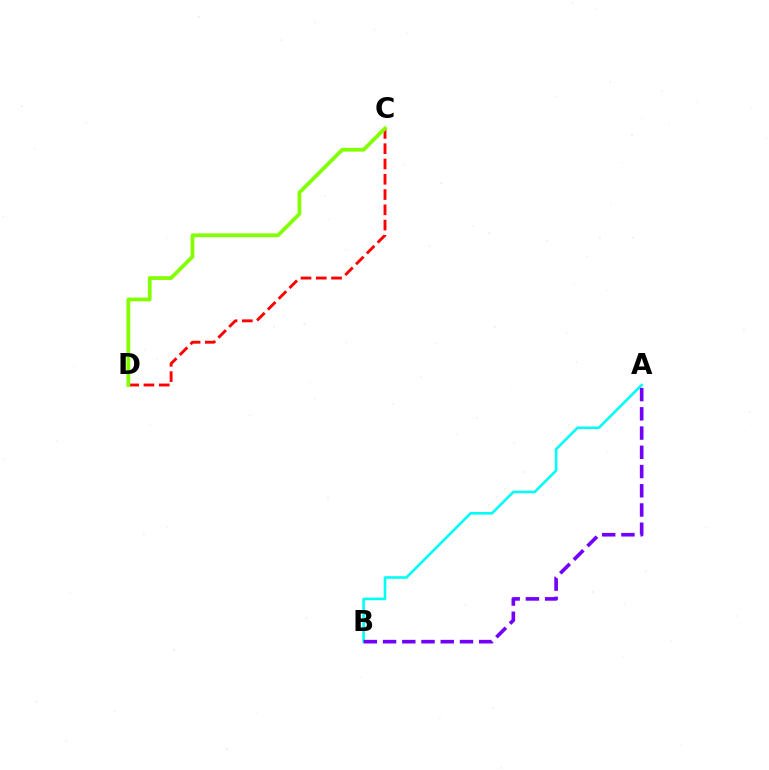{('A', 'B'): [{'color': '#00fff6', 'line_style': 'solid', 'thickness': 1.87}, {'color': '#7200ff', 'line_style': 'dashed', 'thickness': 2.61}], ('C', 'D'): [{'color': '#ff0000', 'line_style': 'dashed', 'thickness': 2.08}, {'color': '#84ff00', 'line_style': 'solid', 'thickness': 2.72}]}